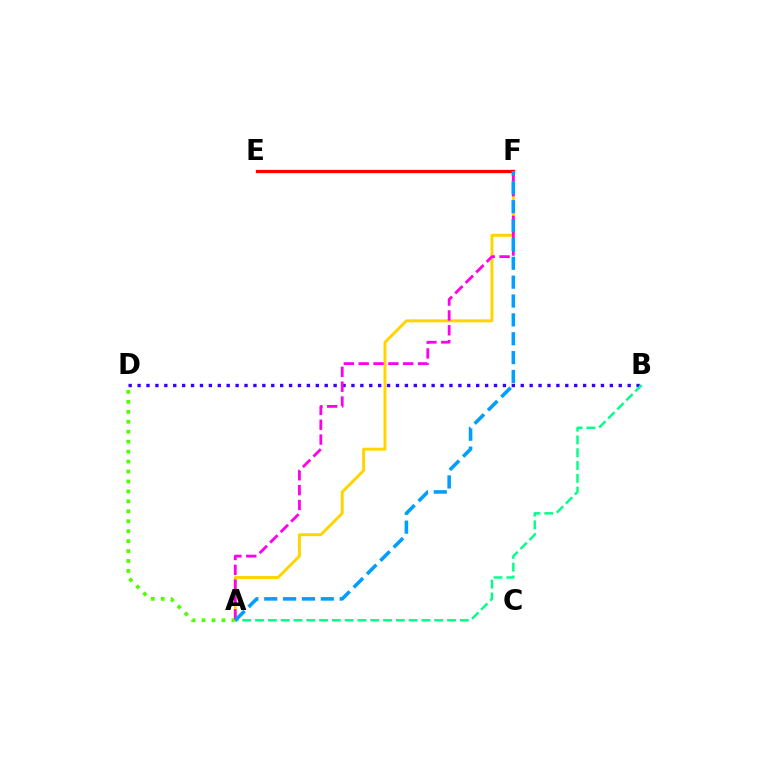{('A', 'D'): [{'color': '#4fff00', 'line_style': 'dotted', 'thickness': 2.7}], ('A', 'F'): [{'color': '#ffd500', 'line_style': 'solid', 'thickness': 2.13}, {'color': '#ff00ed', 'line_style': 'dashed', 'thickness': 2.02}, {'color': '#009eff', 'line_style': 'dashed', 'thickness': 2.56}], ('B', 'D'): [{'color': '#3700ff', 'line_style': 'dotted', 'thickness': 2.42}], ('E', 'F'): [{'color': '#ff0000', 'line_style': 'solid', 'thickness': 2.35}], ('A', 'B'): [{'color': '#00ff86', 'line_style': 'dashed', 'thickness': 1.74}]}